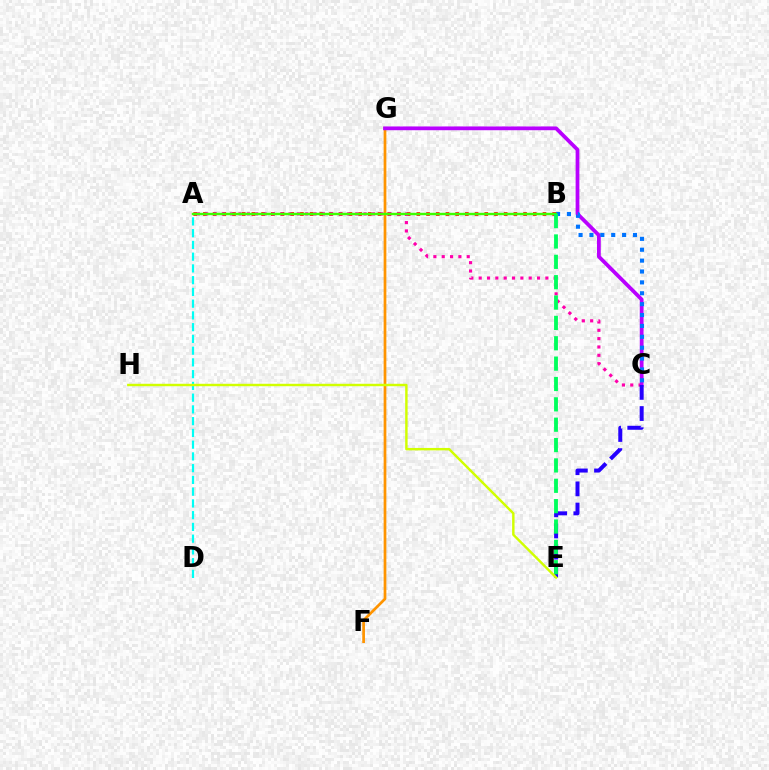{('F', 'G'): [{'color': '#ff9400', 'line_style': 'solid', 'thickness': 1.95}], ('A', 'B'): [{'color': '#ff0000', 'line_style': 'dotted', 'thickness': 2.64}, {'color': '#3dff00', 'line_style': 'solid', 'thickness': 1.74}], ('A', 'C'): [{'color': '#ff00ac', 'line_style': 'dotted', 'thickness': 2.27}], ('A', 'D'): [{'color': '#00fff6', 'line_style': 'dashed', 'thickness': 1.6}], ('C', 'G'): [{'color': '#b900ff', 'line_style': 'solid', 'thickness': 2.71}], ('B', 'C'): [{'color': '#0074ff', 'line_style': 'dotted', 'thickness': 2.96}], ('C', 'E'): [{'color': '#2500ff', 'line_style': 'dashed', 'thickness': 2.87}], ('B', 'E'): [{'color': '#00ff5c', 'line_style': 'dashed', 'thickness': 2.77}], ('E', 'H'): [{'color': '#d1ff00', 'line_style': 'solid', 'thickness': 1.75}]}